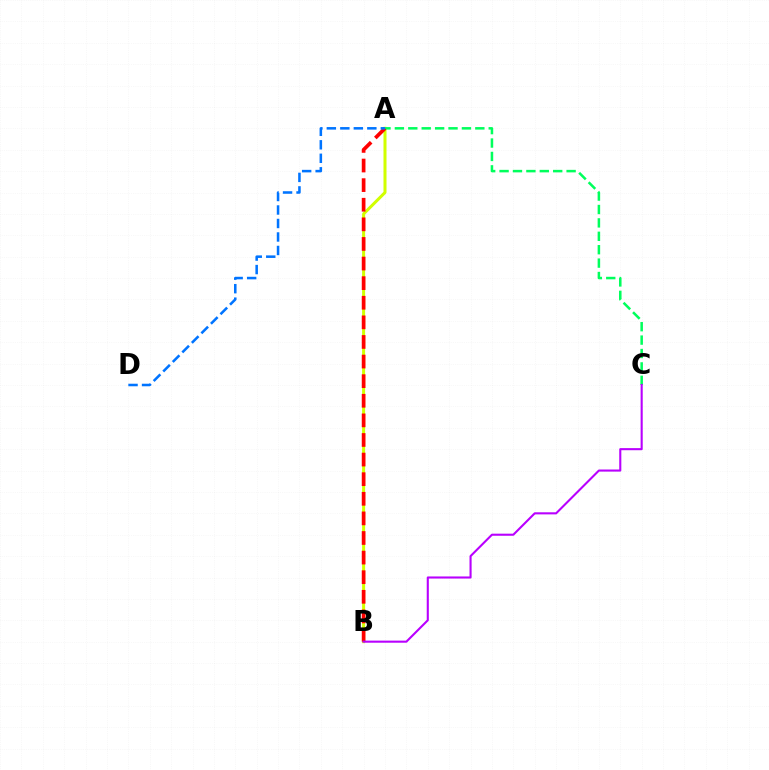{('A', 'B'): [{'color': '#d1ff00', 'line_style': 'solid', 'thickness': 2.18}, {'color': '#ff0000', 'line_style': 'dashed', 'thickness': 2.66}], ('A', 'C'): [{'color': '#00ff5c', 'line_style': 'dashed', 'thickness': 1.82}], ('B', 'C'): [{'color': '#b900ff', 'line_style': 'solid', 'thickness': 1.51}], ('A', 'D'): [{'color': '#0074ff', 'line_style': 'dashed', 'thickness': 1.83}]}